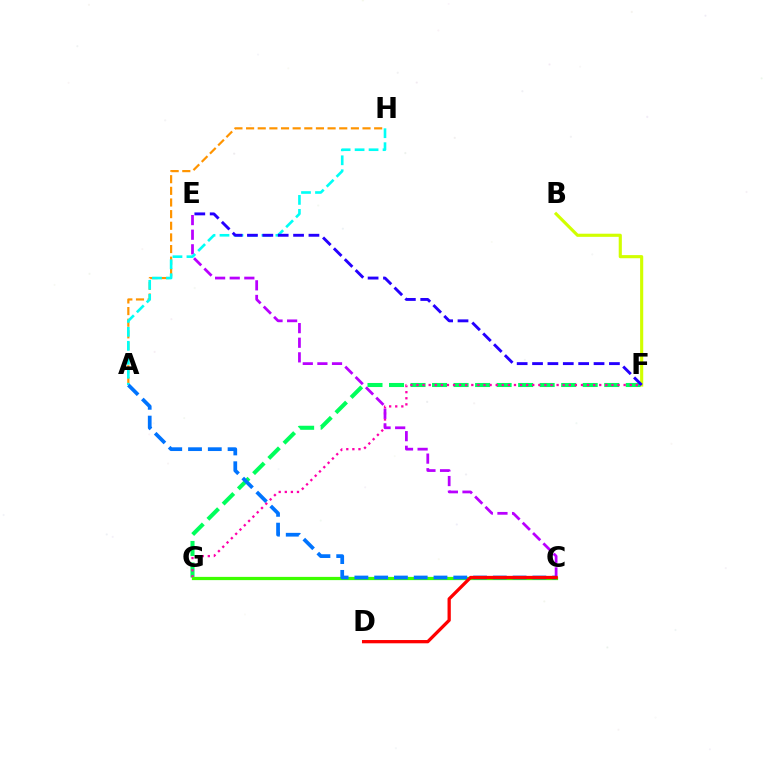{('F', 'G'): [{'color': '#00ff5c', 'line_style': 'dashed', 'thickness': 2.92}, {'color': '#ff00ac', 'line_style': 'dotted', 'thickness': 1.66}], ('C', 'E'): [{'color': '#b900ff', 'line_style': 'dashed', 'thickness': 1.98}], ('A', 'H'): [{'color': '#ff9400', 'line_style': 'dashed', 'thickness': 1.58}, {'color': '#00fff6', 'line_style': 'dashed', 'thickness': 1.9}], ('B', 'F'): [{'color': '#d1ff00', 'line_style': 'solid', 'thickness': 2.25}], ('C', 'G'): [{'color': '#3dff00', 'line_style': 'solid', 'thickness': 2.32}], ('A', 'C'): [{'color': '#0074ff', 'line_style': 'dashed', 'thickness': 2.69}], ('E', 'F'): [{'color': '#2500ff', 'line_style': 'dashed', 'thickness': 2.09}], ('C', 'D'): [{'color': '#ff0000', 'line_style': 'solid', 'thickness': 2.35}]}